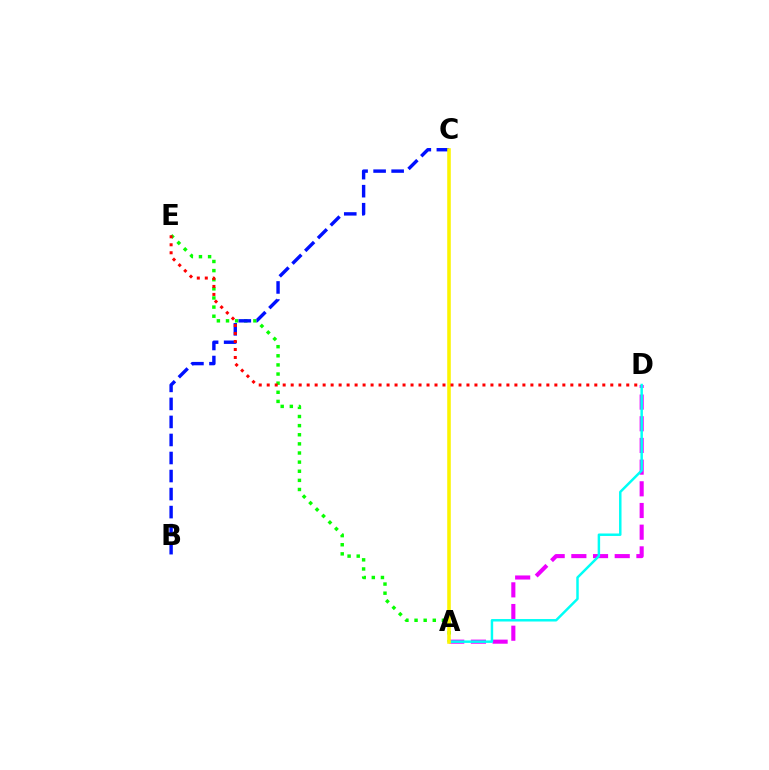{('A', 'E'): [{'color': '#08ff00', 'line_style': 'dotted', 'thickness': 2.48}], ('A', 'D'): [{'color': '#ee00ff', 'line_style': 'dashed', 'thickness': 2.95}, {'color': '#00fff6', 'line_style': 'solid', 'thickness': 1.78}], ('B', 'C'): [{'color': '#0010ff', 'line_style': 'dashed', 'thickness': 2.45}], ('A', 'C'): [{'color': '#fcf500', 'line_style': 'solid', 'thickness': 2.57}], ('D', 'E'): [{'color': '#ff0000', 'line_style': 'dotted', 'thickness': 2.17}]}